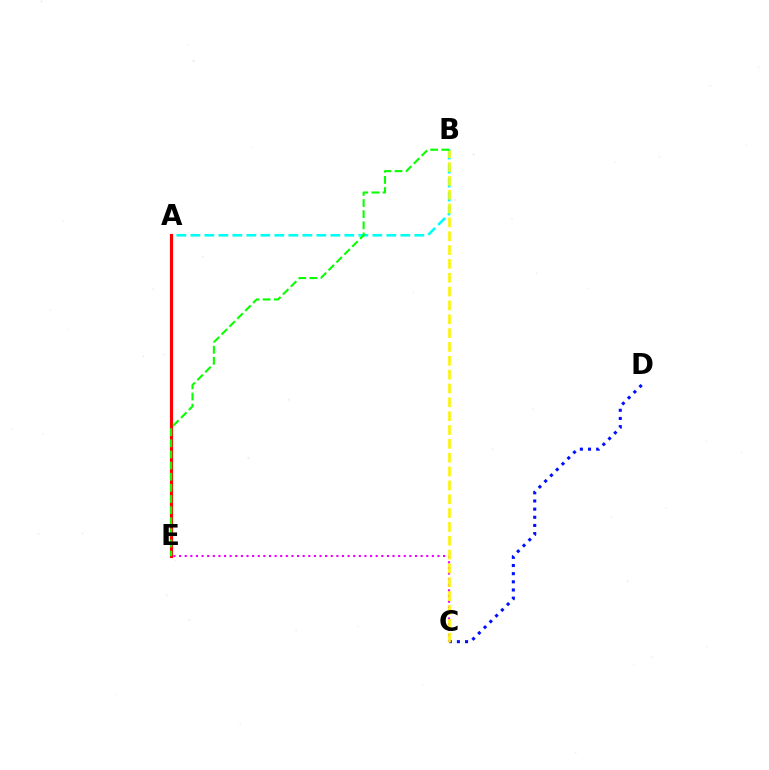{('C', 'D'): [{'color': '#0010ff', 'line_style': 'dotted', 'thickness': 2.22}], ('C', 'E'): [{'color': '#ee00ff', 'line_style': 'dotted', 'thickness': 1.53}], ('A', 'B'): [{'color': '#00fff6', 'line_style': 'dashed', 'thickness': 1.9}], ('B', 'C'): [{'color': '#fcf500', 'line_style': 'dashed', 'thickness': 1.88}], ('A', 'E'): [{'color': '#ff0000', 'line_style': 'solid', 'thickness': 2.27}], ('B', 'E'): [{'color': '#08ff00', 'line_style': 'dashed', 'thickness': 1.51}]}